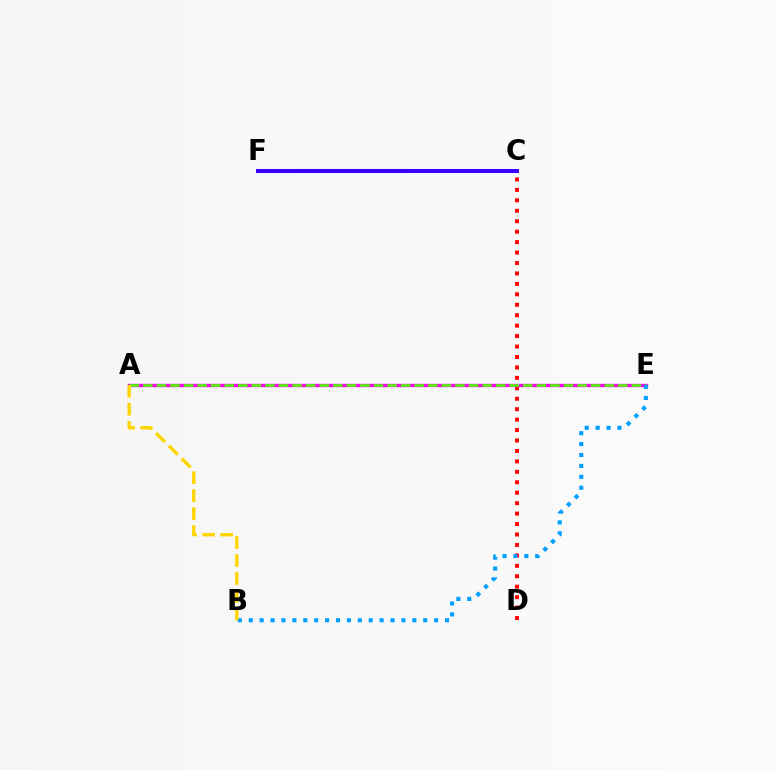{('C', 'D'): [{'color': '#ff0000', 'line_style': 'dotted', 'thickness': 2.84}], ('A', 'E'): [{'color': '#ff00ed', 'line_style': 'solid', 'thickness': 2.41}, {'color': '#4fff00', 'line_style': 'dashed', 'thickness': 1.84}], ('B', 'E'): [{'color': '#009eff', 'line_style': 'dotted', 'thickness': 2.96}], ('C', 'F'): [{'color': '#00ff86', 'line_style': 'solid', 'thickness': 2.59}, {'color': '#3700ff', 'line_style': 'solid', 'thickness': 2.89}], ('A', 'B'): [{'color': '#ffd500', 'line_style': 'dashed', 'thickness': 2.44}]}